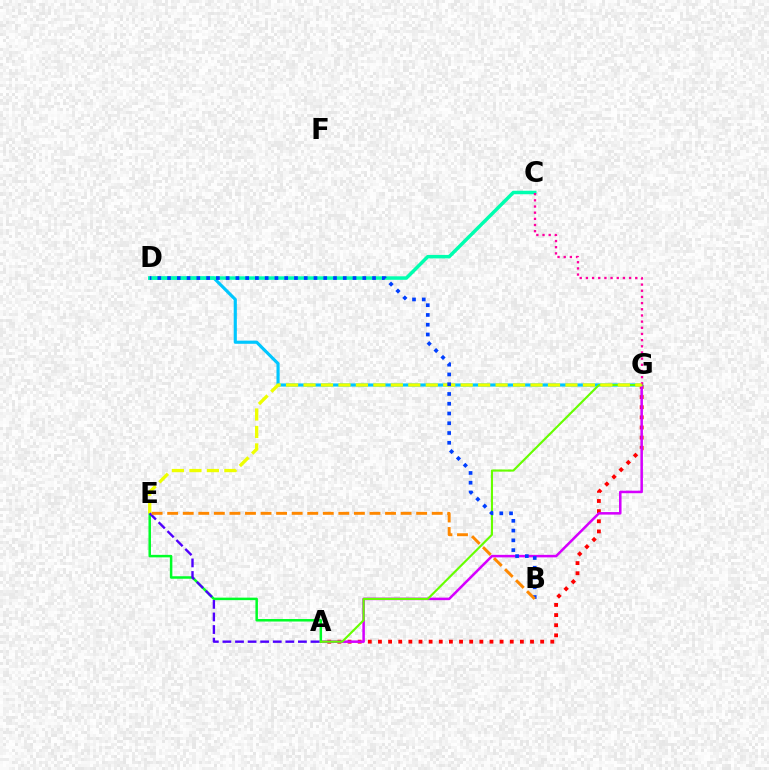{('A', 'G'): [{'color': '#ff0000', 'line_style': 'dotted', 'thickness': 2.75}, {'color': '#d600ff', 'line_style': 'solid', 'thickness': 1.82}, {'color': '#66ff00', 'line_style': 'solid', 'thickness': 1.54}], ('D', 'G'): [{'color': '#00c7ff', 'line_style': 'solid', 'thickness': 2.26}], ('C', 'D'): [{'color': '#00ffaf', 'line_style': 'solid', 'thickness': 2.52}], ('A', 'E'): [{'color': '#00ff27', 'line_style': 'solid', 'thickness': 1.8}, {'color': '#4f00ff', 'line_style': 'dashed', 'thickness': 1.71}], ('C', 'G'): [{'color': '#ff00a0', 'line_style': 'dotted', 'thickness': 1.68}], ('E', 'G'): [{'color': '#eeff00', 'line_style': 'dashed', 'thickness': 2.37}], ('B', 'D'): [{'color': '#003fff', 'line_style': 'dotted', 'thickness': 2.65}], ('B', 'E'): [{'color': '#ff8800', 'line_style': 'dashed', 'thickness': 2.11}]}